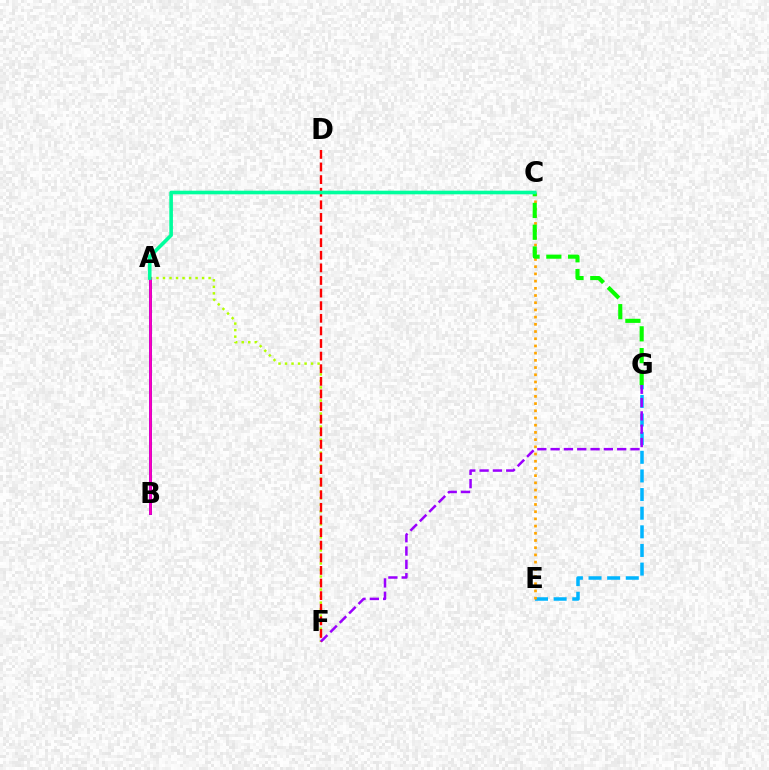{('A', 'B'): [{'color': '#0010ff', 'line_style': 'solid', 'thickness': 2.13}, {'color': '#ff00bd', 'line_style': 'solid', 'thickness': 1.96}], ('E', 'G'): [{'color': '#00b5ff', 'line_style': 'dashed', 'thickness': 2.53}], ('A', 'F'): [{'color': '#b3ff00', 'line_style': 'dotted', 'thickness': 1.77}], ('F', 'G'): [{'color': '#9b00ff', 'line_style': 'dashed', 'thickness': 1.81}], ('D', 'F'): [{'color': '#ff0000', 'line_style': 'dashed', 'thickness': 1.71}], ('C', 'E'): [{'color': '#ffa500', 'line_style': 'dotted', 'thickness': 1.96}], ('C', 'G'): [{'color': '#08ff00', 'line_style': 'dashed', 'thickness': 2.96}], ('A', 'C'): [{'color': '#00ff9d', 'line_style': 'solid', 'thickness': 2.61}]}